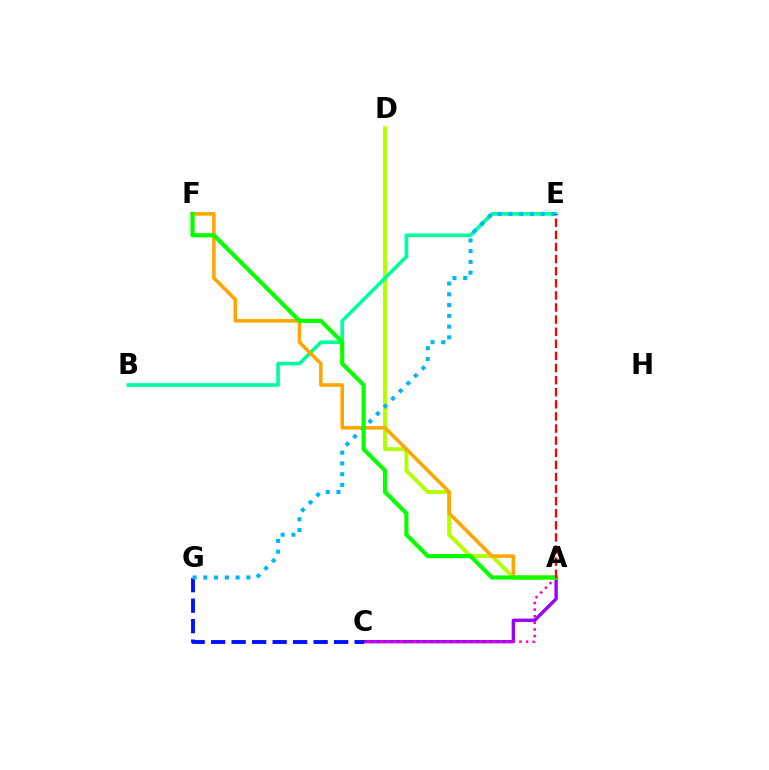{('A', 'D'): [{'color': '#b3ff00', 'line_style': 'solid', 'thickness': 2.81}], ('B', 'E'): [{'color': '#00ff9d', 'line_style': 'solid', 'thickness': 2.63}], ('A', 'C'): [{'color': '#9b00ff', 'line_style': 'solid', 'thickness': 2.42}, {'color': '#ff00bd', 'line_style': 'dotted', 'thickness': 1.8}], ('C', 'G'): [{'color': '#0010ff', 'line_style': 'dashed', 'thickness': 2.78}], ('E', 'G'): [{'color': '#00b5ff', 'line_style': 'dotted', 'thickness': 2.92}], ('A', 'F'): [{'color': '#ffa500', 'line_style': 'solid', 'thickness': 2.56}, {'color': '#08ff00', 'line_style': 'solid', 'thickness': 2.99}], ('A', 'E'): [{'color': '#ff0000', 'line_style': 'dashed', 'thickness': 1.64}]}